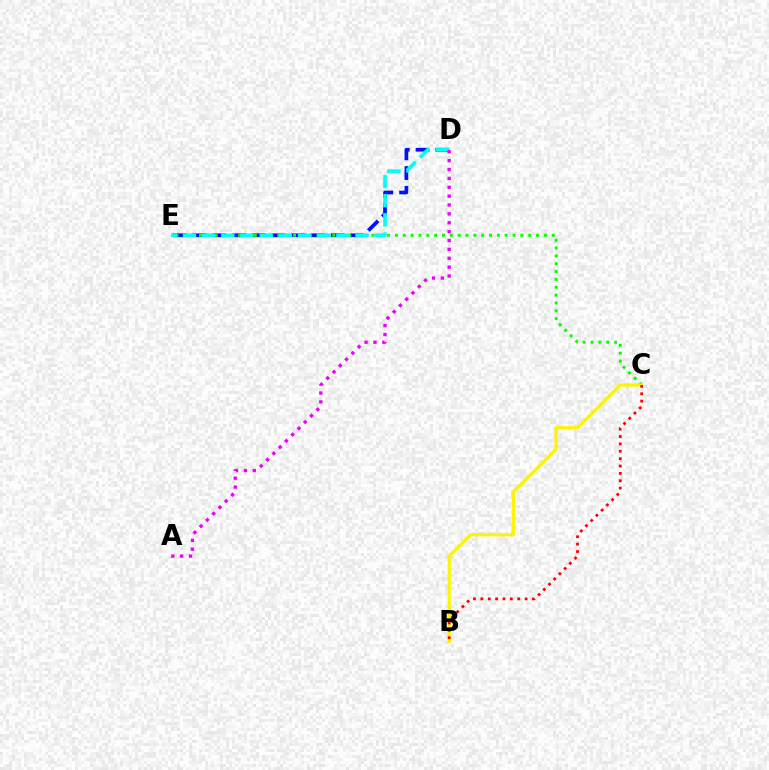{('D', 'E'): [{'color': '#0010ff', 'line_style': 'dashed', 'thickness': 2.68}, {'color': '#00fff6', 'line_style': 'dashed', 'thickness': 2.61}], ('C', 'E'): [{'color': '#08ff00', 'line_style': 'dotted', 'thickness': 2.13}], ('B', 'C'): [{'color': '#fcf500', 'line_style': 'solid', 'thickness': 2.31}, {'color': '#ff0000', 'line_style': 'dotted', 'thickness': 2.0}], ('A', 'D'): [{'color': '#ee00ff', 'line_style': 'dotted', 'thickness': 2.41}]}